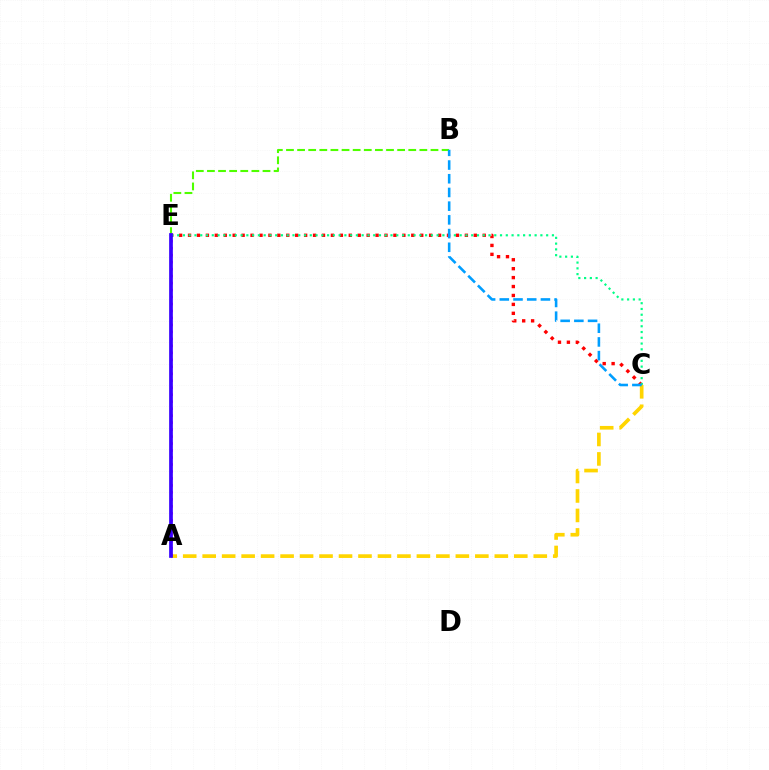{('C', 'E'): [{'color': '#ff0000', 'line_style': 'dotted', 'thickness': 2.43}, {'color': '#00ff86', 'line_style': 'dotted', 'thickness': 1.57}], ('B', 'E'): [{'color': '#4fff00', 'line_style': 'dashed', 'thickness': 1.51}], ('A', 'C'): [{'color': '#ffd500', 'line_style': 'dashed', 'thickness': 2.65}], ('B', 'C'): [{'color': '#009eff', 'line_style': 'dashed', 'thickness': 1.86}], ('A', 'E'): [{'color': '#ff00ed', 'line_style': 'dotted', 'thickness': 1.9}, {'color': '#3700ff', 'line_style': 'solid', 'thickness': 2.67}]}